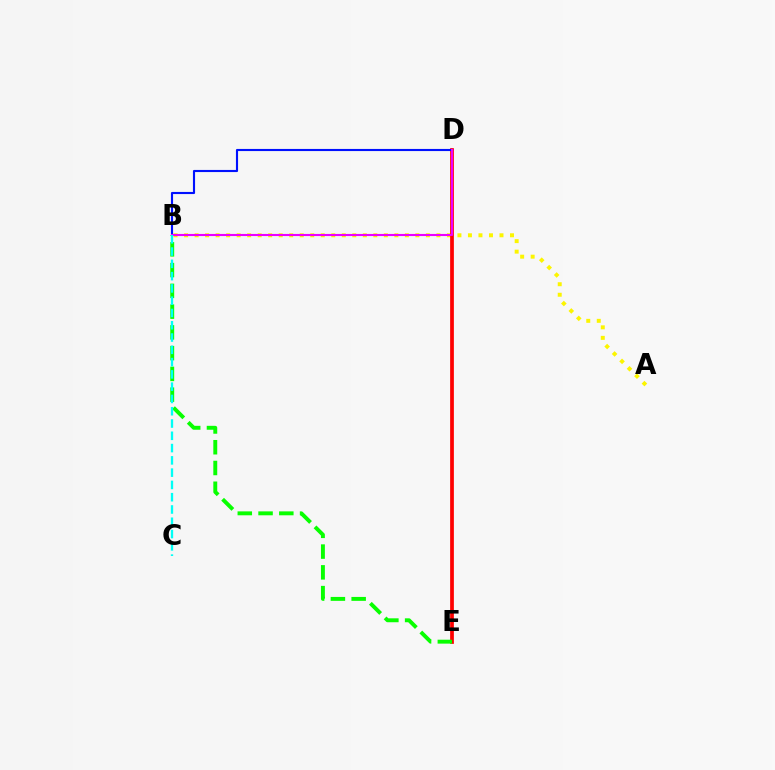{('A', 'B'): [{'color': '#fcf500', 'line_style': 'dotted', 'thickness': 2.86}], ('D', 'E'): [{'color': '#ff0000', 'line_style': 'solid', 'thickness': 2.69}], ('B', 'D'): [{'color': '#0010ff', 'line_style': 'solid', 'thickness': 1.53}, {'color': '#ee00ff', 'line_style': 'solid', 'thickness': 1.52}], ('B', 'E'): [{'color': '#08ff00', 'line_style': 'dashed', 'thickness': 2.82}], ('B', 'C'): [{'color': '#00fff6', 'line_style': 'dashed', 'thickness': 1.67}]}